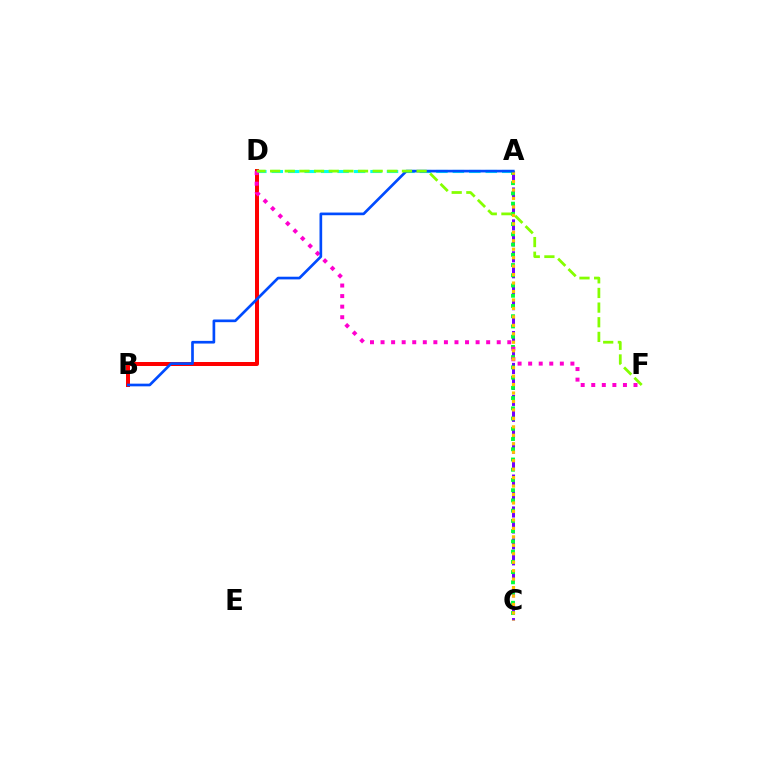{('A', 'C'): [{'color': '#7200ff', 'line_style': 'dashed', 'thickness': 2.17}, {'color': '#00ff39', 'line_style': 'dotted', 'thickness': 2.78}, {'color': '#ffbd00', 'line_style': 'dotted', 'thickness': 2.3}], ('B', 'D'): [{'color': '#ff0000', 'line_style': 'solid', 'thickness': 2.87}], ('A', 'D'): [{'color': '#00fff6', 'line_style': 'dashed', 'thickness': 2.24}], ('D', 'F'): [{'color': '#ff00cf', 'line_style': 'dotted', 'thickness': 2.87}, {'color': '#84ff00', 'line_style': 'dashed', 'thickness': 1.99}], ('A', 'B'): [{'color': '#004bff', 'line_style': 'solid', 'thickness': 1.93}]}